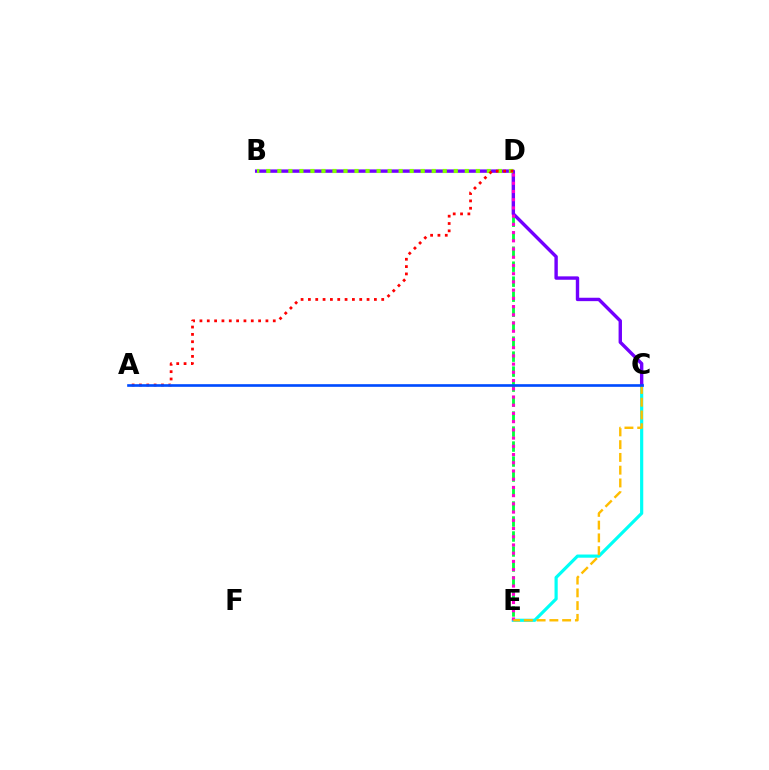{('D', 'E'): [{'color': '#00ff39', 'line_style': 'dashed', 'thickness': 2.04}, {'color': '#ff00cf', 'line_style': 'dotted', 'thickness': 2.23}], ('C', 'E'): [{'color': '#00fff6', 'line_style': 'solid', 'thickness': 2.29}, {'color': '#ffbd00', 'line_style': 'dashed', 'thickness': 1.73}], ('B', 'C'): [{'color': '#7200ff', 'line_style': 'solid', 'thickness': 2.44}], ('B', 'D'): [{'color': '#84ff00', 'line_style': 'dotted', 'thickness': 3.0}], ('A', 'D'): [{'color': '#ff0000', 'line_style': 'dotted', 'thickness': 1.99}], ('A', 'C'): [{'color': '#004bff', 'line_style': 'solid', 'thickness': 1.91}]}